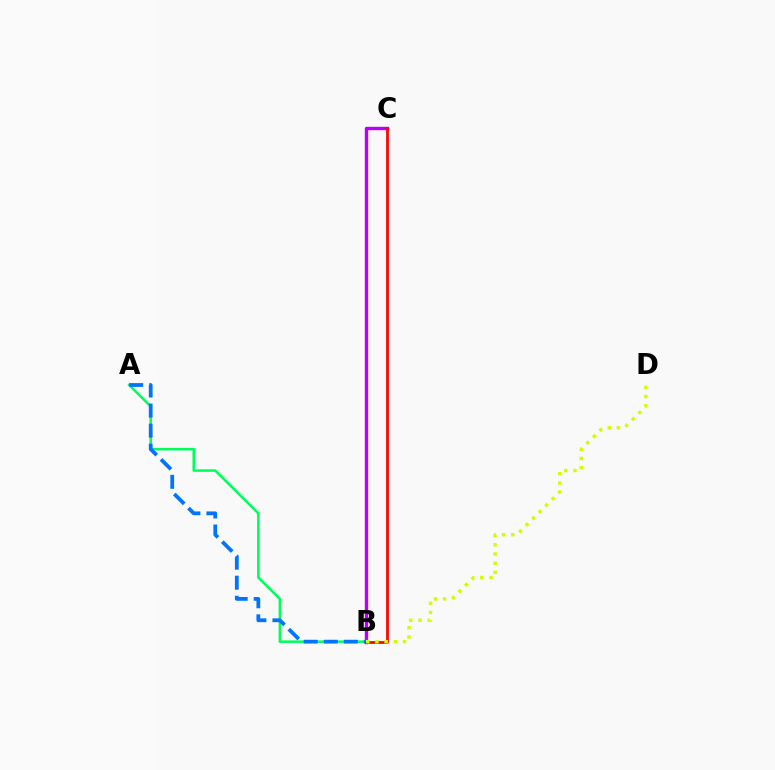{('A', 'B'): [{'color': '#00ff5c', 'line_style': 'solid', 'thickness': 1.84}, {'color': '#0074ff', 'line_style': 'dashed', 'thickness': 2.72}], ('B', 'C'): [{'color': '#b900ff', 'line_style': 'solid', 'thickness': 2.45}, {'color': '#ff0000', 'line_style': 'solid', 'thickness': 1.97}], ('B', 'D'): [{'color': '#d1ff00', 'line_style': 'dotted', 'thickness': 2.5}]}